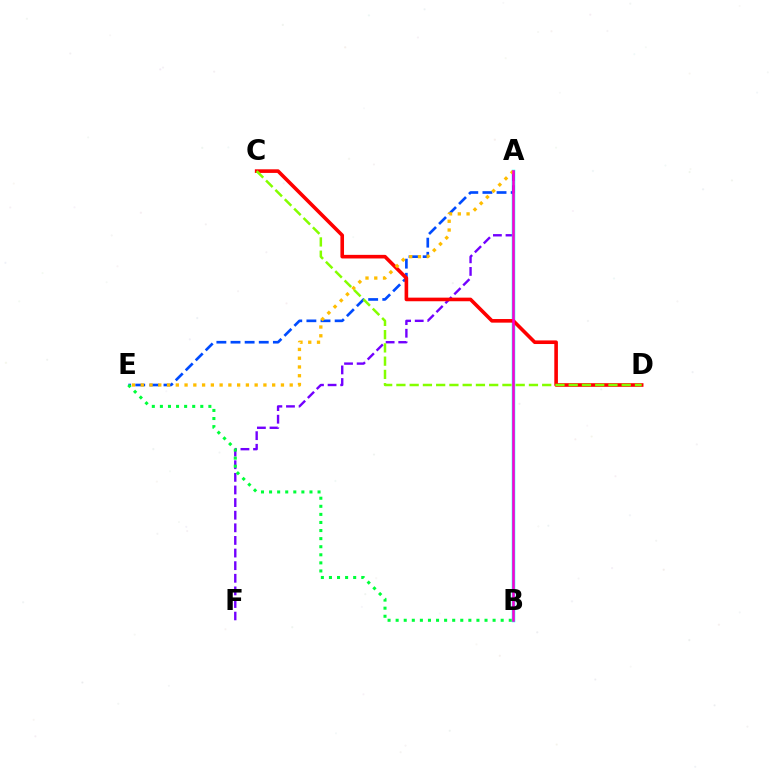{('A', 'F'): [{'color': '#7200ff', 'line_style': 'dashed', 'thickness': 1.71}], ('A', 'B'): [{'color': '#00fff6', 'line_style': 'solid', 'thickness': 2.49}, {'color': '#ff00cf', 'line_style': 'solid', 'thickness': 1.84}], ('A', 'E'): [{'color': '#004bff', 'line_style': 'dashed', 'thickness': 1.92}, {'color': '#ffbd00', 'line_style': 'dotted', 'thickness': 2.38}], ('C', 'D'): [{'color': '#ff0000', 'line_style': 'solid', 'thickness': 2.6}, {'color': '#84ff00', 'line_style': 'dashed', 'thickness': 1.8}], ('B', 'E'): [{'color': '#00ff39', 'line_style': 'dotted', 'thickness': 2.2}]}